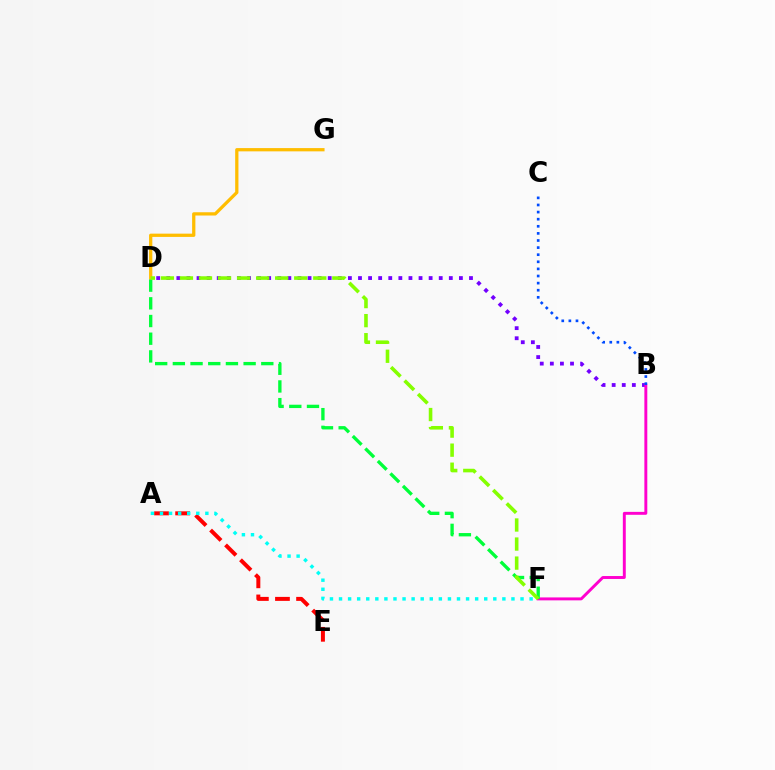{('B', 'D'): [{'color': '#7200ff', 'line_style': 'dotted', 'thickness': 2.74}], ('A', 'E'): [{'color': '#ff0000', 'line_style': 'dashed', 'thickness': 2.87}], ('B', 'F'): [{'color': '#ff00cf', 'line_style': 'solid', 'thickness': 2.11}], ('A', 'F'): [{'color': '#00fff6', 'line_style': 'dotted', 'thickness': 2.47}], ('B', 'C'): [{'color': '#004bff', 'line_style': 'dotted', 'thickness': 1.93}], ('D', 'G'): [{'color': '#ffbd00', 'line_style': 'solid', 'thickness': 2.35}], ('D', 'F'): [{'color': '#00ff39', 'line_style': 'dashed', 'thickness': 2.4}, {'color': '#84ff00', 'line_style': 'dashed', 'thickness': 2.59}]}